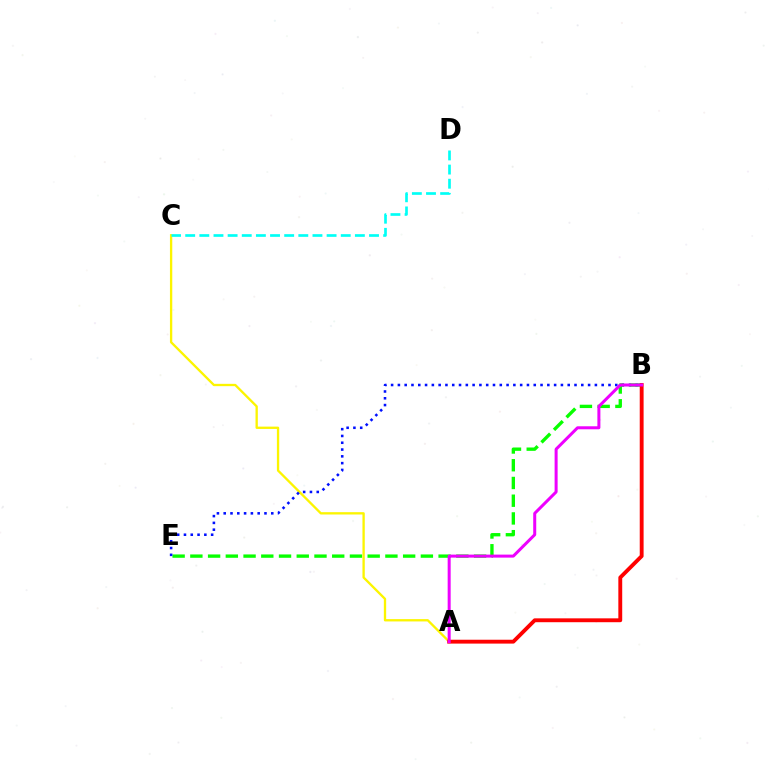{('B', 'E'): [{'color': '#08ff00', 'line_style': 'dashed', 'thickness': 2.41}, {'color': '#0010ff', 'line_style': 'dotted', 'thickness': 1.85}], ('A', 'C'): [{'color': '#fcf500', 'line_style': 'solid', 'thickness': 1.67}], ('A', 'B'): [{'color': '#ff0000', 'line_style': 'solid', 'thickness': 2.78}, {'color': '#ee00ff', 'line_style': 'solid', 'thickness': 2.17}], ('C', 'D'): [{'color': '#00fff6', 'line_style': 'dashed', 'thickness': 1.92}]}